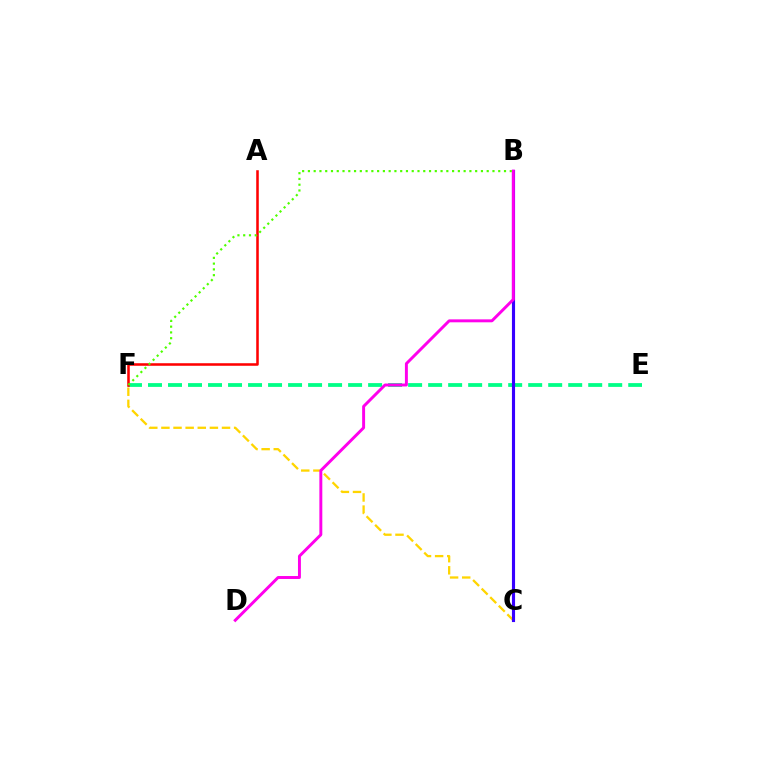{('B', 'C'): [{'color': '#009eff', 'line_style': 'dotted', 'thickness': 1.99}, {'color': '#3700ff', 'line_style': 'solid', 'thickness': 2.25}], ('C', 'F'): [{'color': '#ffd500', 'line_style': 'dashed', 'thickness': 1.65}], ('E', 'F'): [{'color': '#00ff86', 'line_style': 'dashed', 'thickness': 2.72}], ('A', 'F'): [{'color': '#ff0000', 'line_style': 'solid', 'thickness': 1.84}], ('B', 'D'): [{'color': '#ff00ed', 'line_style': 'solid', 'thickness': 2.12}], ('B', 'F'): [{'color': '#4fff00', 'line_style': 'dotted', 'thickness': 1.57}]}